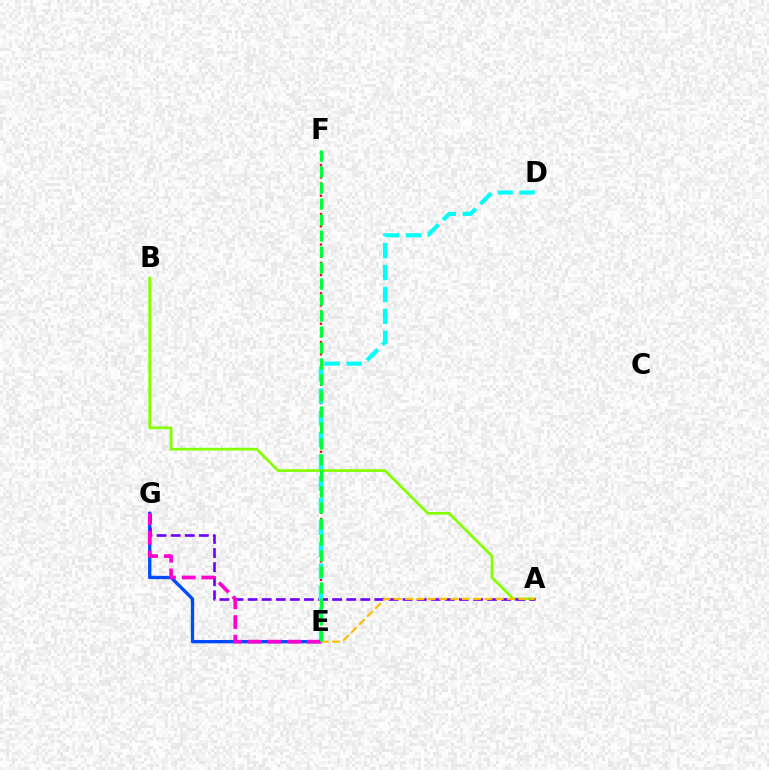{('E', 'F'): [{'color': '#ff0000', 'line_style': 'dotted', 'thickness': 1.66}, {'color': '#00ff39', 'line_style': 'dashed', 'thickness': 2.17}], ('A', 'B'): [{'color': '#84ff00', 'line_style': 'solid', 'thickness': 1.95}], ('E', 'G'): [{'color': '#004bff', 'line_style': 'solid', 'thickness': 2.39}, {'color': '#ff00cf', 'line_style': 'dashed', 'thickness': 2.67}], ('A', 'G'): [{'color': '#7200ff', 'line_style': 'dashed', 'thickness': 1.91}], ('A', 'E'): [{'color': '#ffbd00', 'line_style': 'dashed', 'thickness': 1.54}], ('D', 'E'): [{'color': '#00fff6', 'line_style': 'dashed', 'thickness': 2.97}]}